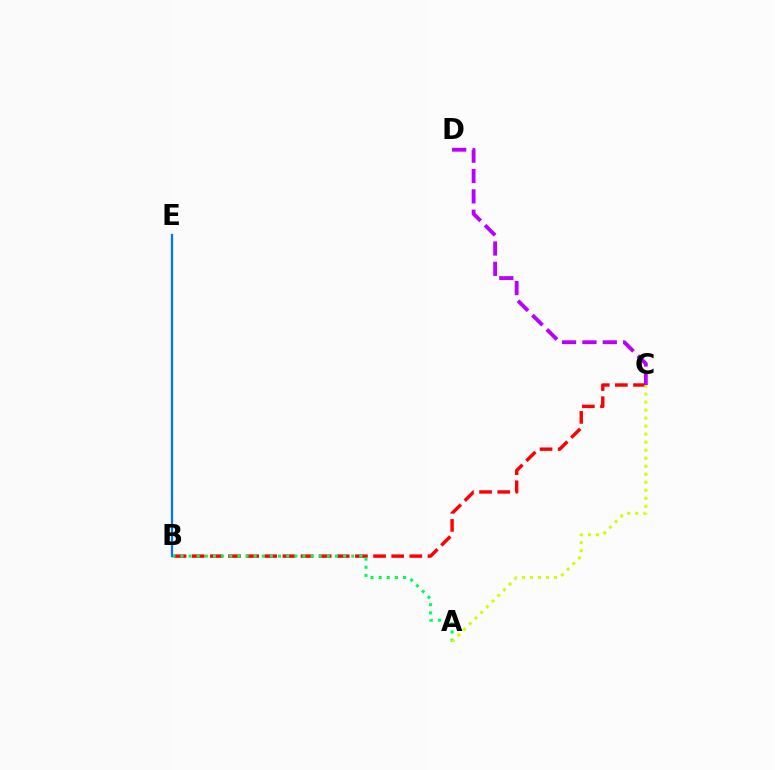{('B', 'C'): [{'color': '#ff0000', 'line_style': 'dashed', 'thickness': 2.46}], ('A', 'B'): [{'color': '#00ff5c', 'line_style': 'dotted', 'thickness': 2.21}], ('C', 'D'): [{'color': '#b900ff', 'line_style': 'dashed', 'thickness': 2.77}], ('B', 'E'): [{'color': '#0074ff', 'line_style': 'solid', 'thickness': 1.63}], ('A', 'C'): [{'color': '#d1ff00', 'line_style': 'dotted', 'thickness': 2.18}]}